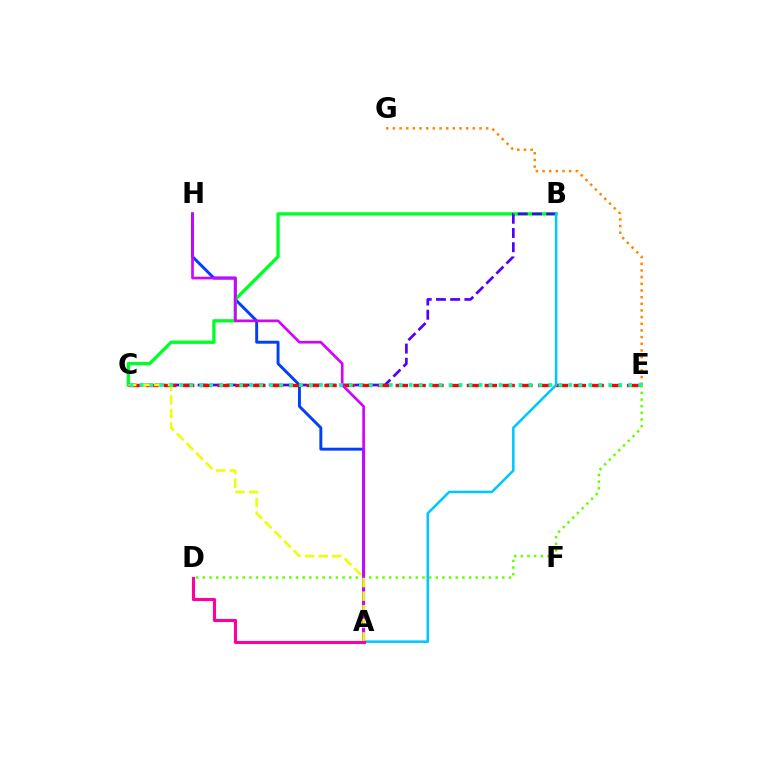{('A', 'H'): [{'color': '#003fff', 'line_style': 'solid', 'thickness': 2.1}, {'color': '#d600ff', 'line_style': 'solid', 'thickness': 1.92}], ('E', 'G'): [{'color': '#ff8800', 'line_style': 'dotted', 'thickness': 1.81}], ('B', 'C'): [{'color': '#00ff27', 'line_style': 'solid', 'thickness': 2.4}, {'color': '#4f00ff', 'line_style': 'dashed', 'thickness': 1.93}], ('D', 'E'): [{'color': '#66ff00', 'line_style': 'dotted', 'thickness': 1.81}], ('C', 'E'): [{'color': '#ff0000', 'line_style': 'dashed', 'thickness': 2.42}, {'color': '#00ffaf', 'line_style': 'dotted', 'thickness': 2.71}], ('A', 'B'): [{'color': '#00c7ff', 'line_style': 'solid', 'thickness': 1.83}], ('A', 'C'): [{'color': '#eeff00', 'line_style': 'dashed', 'thickness': 1.85}], ('A', 'D'): [{'color': '#ff00a0', 'line_style': 'solid', 'thickness': 2.23}]}